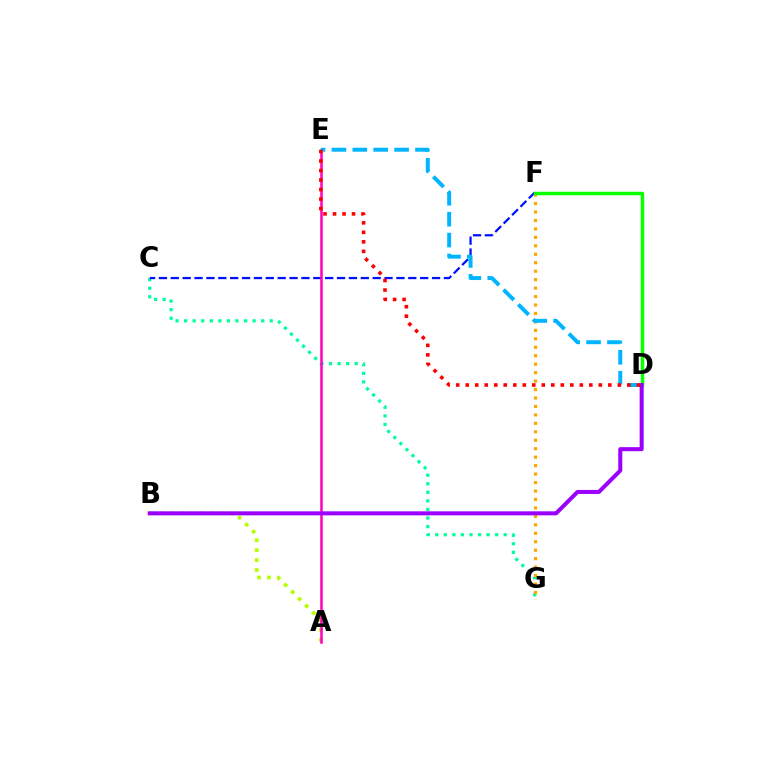{('A', 'B'): [{'color': '#b3ff00', 'line_style': 'dotted', 'thickness': 2.69}], ('C', 'G'): [{'color': '#00ff9d', 'line_style': 'dotted', 'thickness': 2.33}], ('C', 'F'): [{'color': '#0010ff', 'line_style': 'dashed', 'thickness': 1.61}], ('F', 'G'): [{'color': '#ffa500', 'line_style': 'dotted', 'thickness': 2.3}], ('A', 'E'): [{'color': '#ff00bd', 'line_style': 'solid', 'thickness': 1.82}], ('D', 'E'): [{'color': '#00b5ff', 'line_style': 'dashed', 'thickness': 2.84}, {'color': '#ff0000', 'line_style': 'dotted', 'thickness': 2.58}], ('D', 'F'): [{'color': '#08ff00', 'line_style': 'solid', 'thickness': 2.51}], ('B', 'D'): [{'color': '#9b00ff', 'line_style': 'solid', 'thickness': 2.9}]}